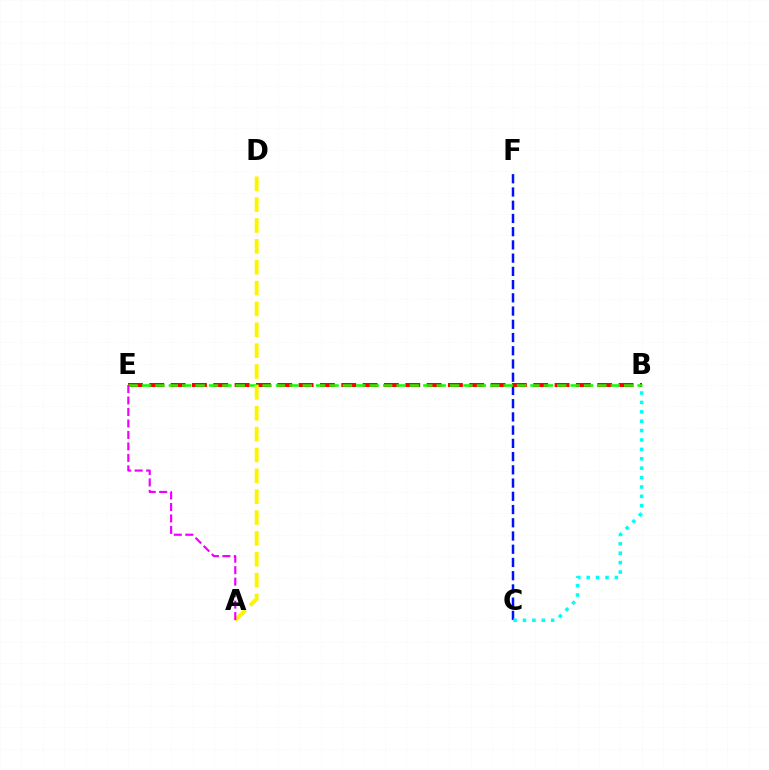{('C', 'F'): [{'color': '#0010ff', 'line_style': 'dashed', 'thickness': 1.8}], ('B', 'E'): [{'color': '#ff0000', 'line_style': 'dashed', 'thickness': 2.9}, {'color': '#08ff00', 'line_style': 'dashed', 'thickness': 1.82}], ('A', 'D'): [{'color': '#fcf500', 'line_style': 'dashed', 'thickness': 2.83}], ('A', 'E'): [{'color': '#ee00ff', 'line_style': 'dashed', 'thickness': 1.56}], ('B', 'C'): [{'color': '#00fff6', 'line_style': 'dotted', 'thickness': 2.55}]}